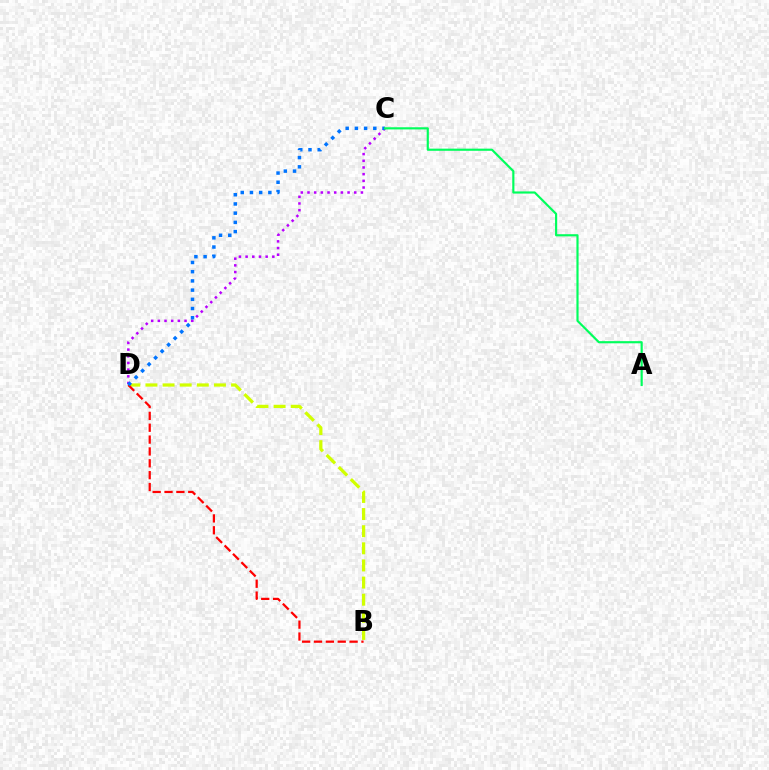{('C', 'D'): [{'color': '#b900ff', 'line_style': 'dotted', 'thickness': 1.81}, {'color': '#0074ff', 'line_style': 'dotted', 'thickness': 2.5}], ('B', 'D'): [{'color': '#d1ff00', 'line_style': 'dashed', 'thickness': 2.33}, {'color': '#ff0000', 'line_style': 'dashed', 'thickness': 1.61}], ('A', 'C'): [{'color': '#00ff5c', 'line_style': 'solid', 'thickness': 1.56}]}